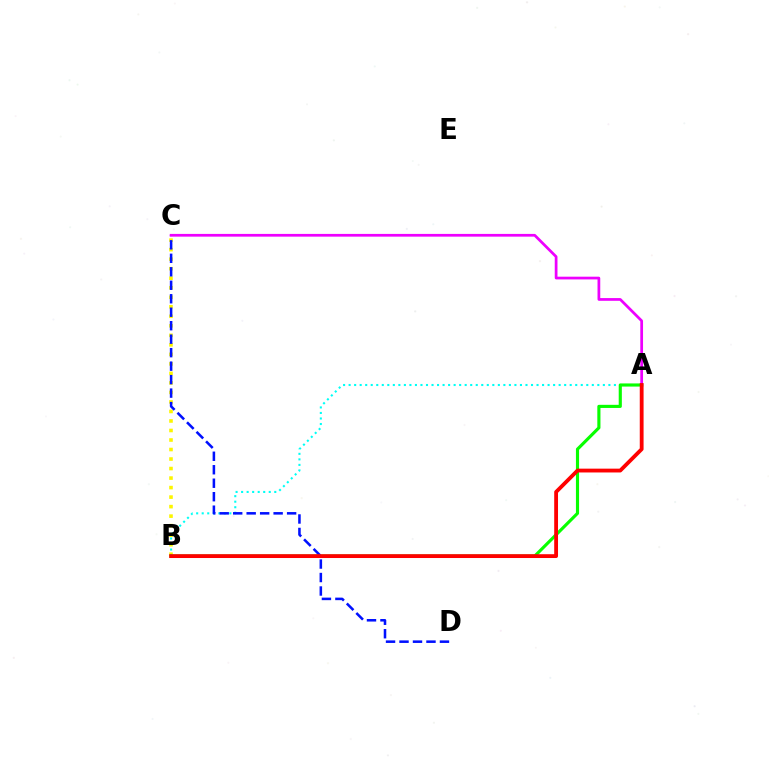{('B', 'C'): [{'color': '#fcf500', 'line_style': 'dotted', 'thickness': 2.59}], ('A', 'B'): [{'color': '#00fff6', 'line_style': 'dotted', 'thickness': 1.5}, {'color': '#08ff00', 'line_style': 'solid', 'thickness': 2.26}, {'color': '#ff0000', 'line_style': 'solid', 'thickness': 2.75}], ('C', 'D'): [{'color': '#0010ff', 'line_style': 'dashed', 'thickness': 1.83}], ('A', 'C'): [{'color': '#ee00ff', 'line_style': 'solid', 'thickness': 1.97}]}